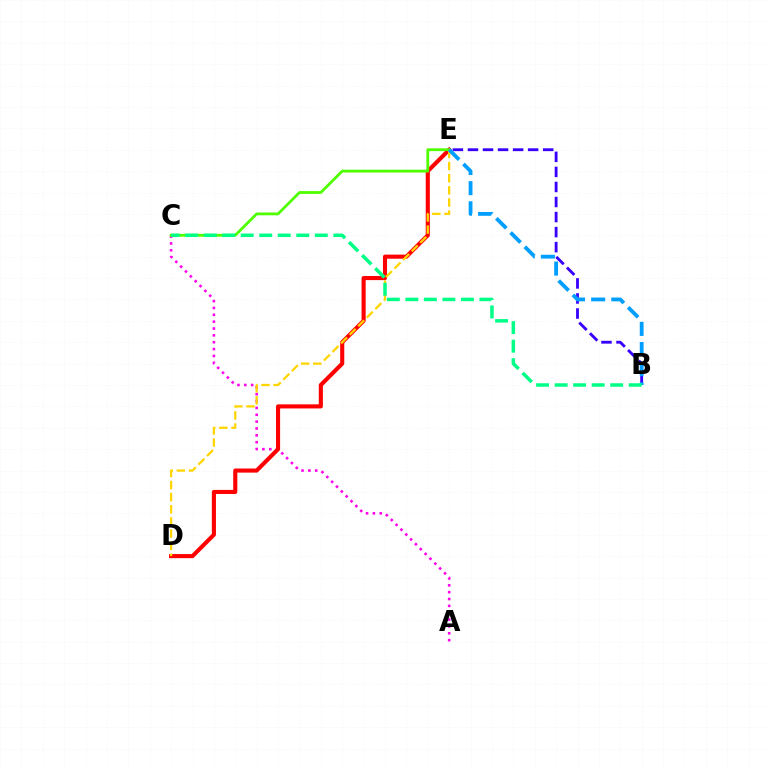{('A', 'C'): [{'color': '#ff00ed', 'line_style': 'dotted', 'thickness': 1.86}], ('D', 'E'): [{'color': '#ff0000', 'line_style': 'solid', 'thickness': 2.95}, {'color': '#ffd500', 'line_style': 'dashed', 'thickness': 1.65}], ('B', 'E'): [{'color': '#3700ff', 'line_style': 'dashed', 'thickness': 2.04}, {'color': '#009eff', 'line_style': 'dashed', 'thickness': 2.73}], ('C', 'E'): [{'color': '#4fff00', 'line_style': 'solid', 'thickness': 2.02}], ('B', 'C'): [{'color': '#00ff86', 'line_style': 'dashed', 'thickness': 2.52}]}